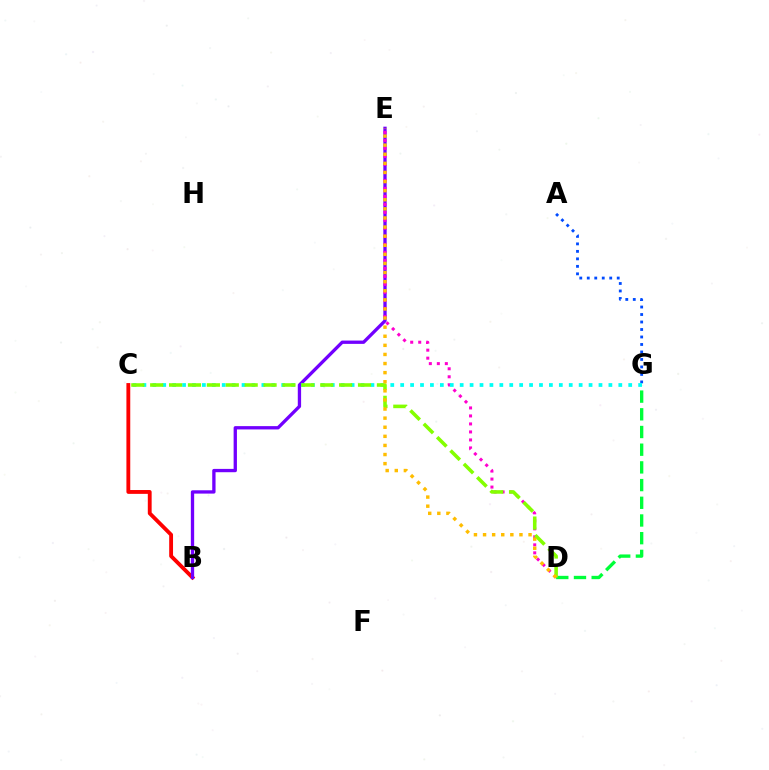{('D', 'G'): [{'color': '#00ff39', 'line_style': 'dashed', 'thickness': 2.4}], ('A', 'G'): [{'color': '#004bff', 'line_style': 'dotted', 'thickness': 2.03}], ('B', 'C'): [{'color': '#ff0000', 'line_style': 'solid', 'thickness': 2.77}], ('B', 'E'): [{'color': '#7200ff', 'line_style': 'solid', 'thickness': 2.39}], ('D', 'E'): [{'color': '#ff00cf', 'line_style': 'dotted', 'thickness': 2.17}, {'color': '#ffbd00', 'line_style': 'dotted', 'thickness': 2.47}], ('C', 'G'): [{'color': '#00fff6', 'line_style': 'dotted', 'thickness': 2.69}], ('C', 'D'): [{'color': '#84ff00', 'line_style': 'dashed', 'thickness': 2.57}]}